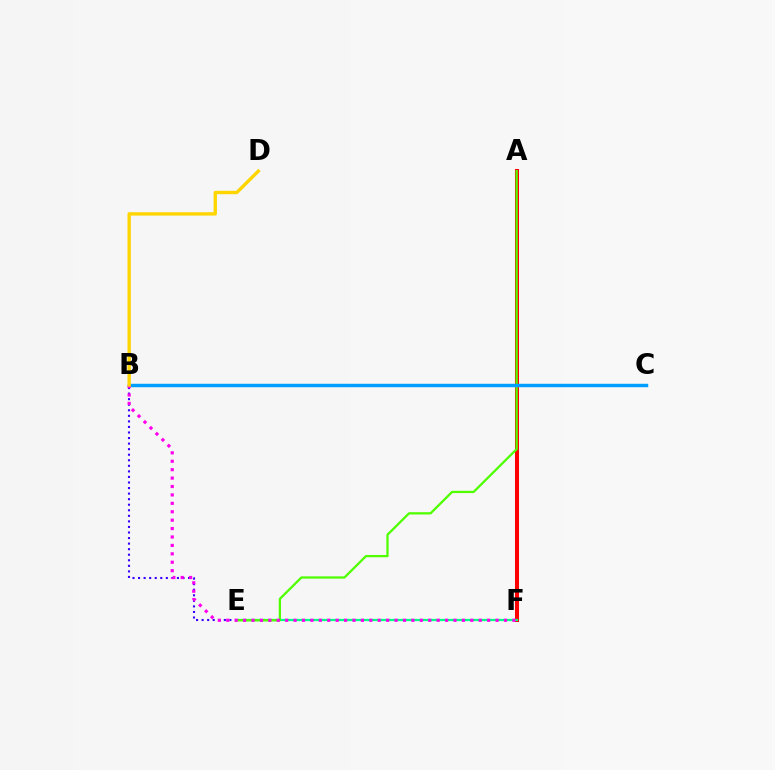{('A', 'F'): [{'color': '#ff0000', 'line_style': 'solid', 'thickness': 2.91}], ('E', 'F'): [{'color': '#00ff86', 'line_style': 'solid', 'thickness': 1.62}], ('B', 'E'): [{'color': '#3700ff', 'line_style': 'dotted', 'thickness': 1.51}], ('A', 'E'): [{'color': '#4fff00', 'line_style': 'solid', 'thickness': 1.63}], ('B', 'C'): [{'color': '#009eff', 'line_style': 'solid', 'thickness': 2.47}], ('B', 'F'): [{'color': '#ff00ed', 'line_style': 'dotted', 'thickness': 2.29}], ('B', 'D'): [{'color': '#ffd500', 'line_style': 'solid', 'thickness': 2.42}]}